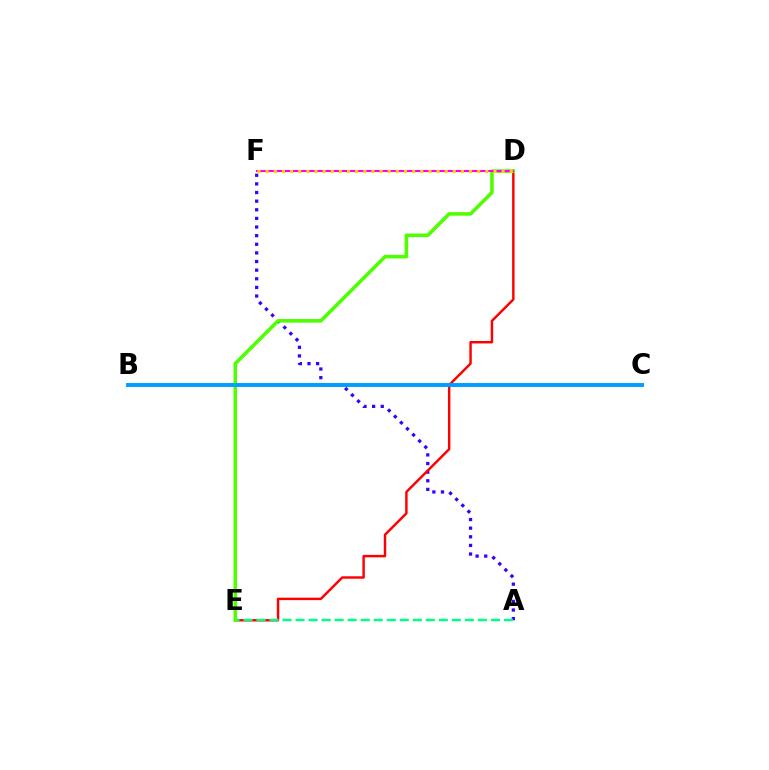{('A', 'F'): [{'color': '#3700ff', 'line_style': 'dotted', 'thickness': 2.34}], ('D', 'E'): [{'color': '#ff0000', 'line_style': 'solid', 'thickness': 1.76}, {'color': '#4fff00', 'line_style': 'solid', 'thickness': 2.57}], ('A', 'E'): [{'color': '#00ff86', 'line_style': 'dashed', 'thickness': 1.77}], ('B', 'C'): [{'color': '#009eff', 'line_style': 'solid', 'thickness': 2.84}], ('D', 'F'): [{'color': '#ff00ed', 'line_style': 'solid', 'thickness': 1.51}, {'color': '#ffd500', 'line_style': 'dotted', 'thickness': 2.21}]}